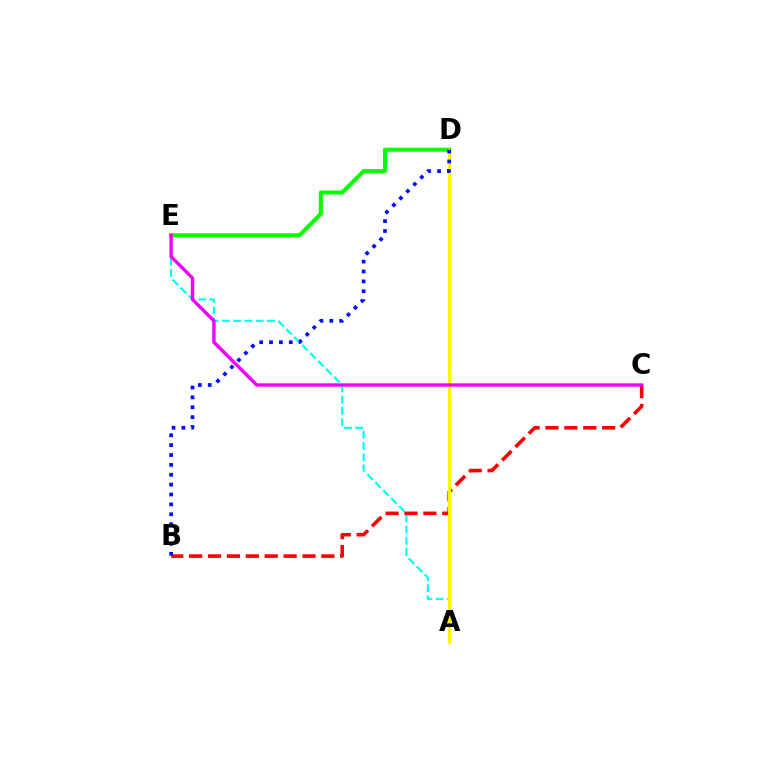{('D', 'E'): [{'color': '#08ff00', 'line_style': 'solid', 'thickness': 2.9}], ('A', 'E'): [{'color': '#00fff6', 'line_style': 'dashed', 'thickness': 1.53}], ('B', 'C'): [{'color': '#ff0000', 'line_style': 'dashed', 'thickness': 2.57}], ('A', 'D'): [{'color': '#fcf500', 'line_style': 'solid', 'thickness': 2.19}], ('C', 'E'): [{'color': '#ee00ff', 'line_style': 'solid', 'thickness': 2.43}], ('B', 'D'): [{'color': '#0010ff', 'line_style': 'dotted', 'thickness': 2.68}]}